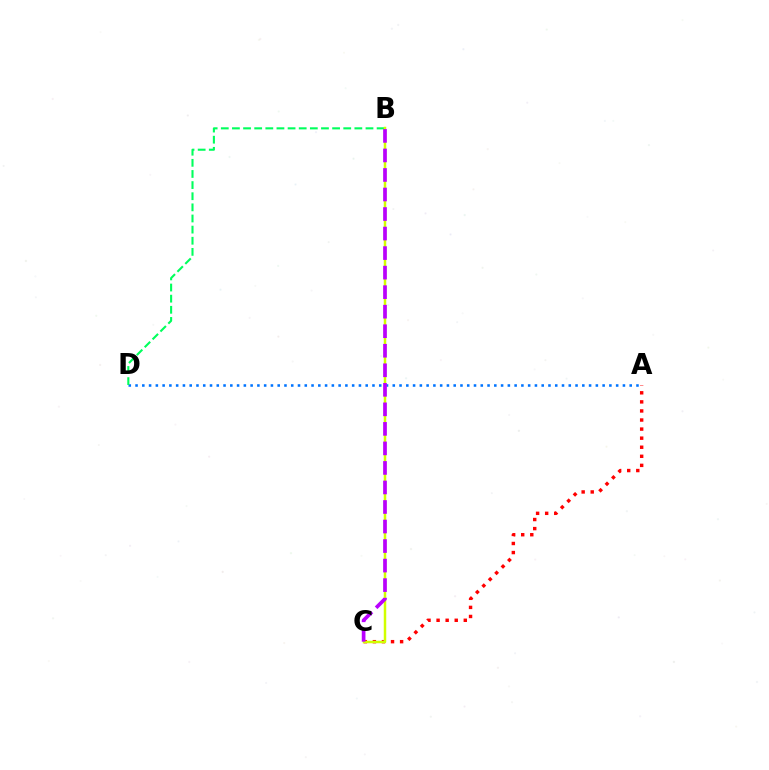{('A', 'D'): [{'color': '#0074ff', 'line_style': 'dotted', 'thickness': 1.84}], ('A', 'C'): [{'color': '#ff0000', 'line_style': 'dotted', 'thickness': 2.46}], ('B', 'D'): [{'color': '#00ff5c', 'line_style': 'dashed', 'thickness': 1.51}], ('B', 'C'): [{'color': '#d1ff00', 'line_style': 'solid', 'thickness': 1.79}, {'color': '#b900ff', 'line_style': 'dashed', 'thickness': 2.65}]}